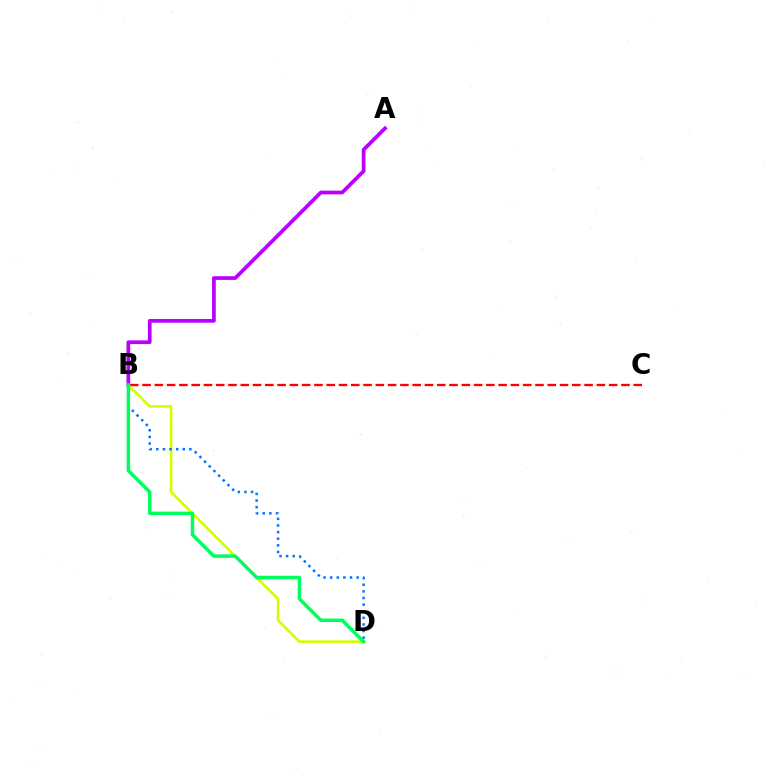{('B', 'C'): [{'color': '#ff0000', 'line_style': 'dashed', 'thickness': 1.67}], ('B', 'D'): [{'color': '#d1ff00', 'line_style': 'solid', 'thickness': 1.87}, {'color': '#0074ff', 'line_style': 'dotted', 'thickness': 1.8}, {'color': '#00ff5c', 'line_style': 'solid', 'thickness': 2.49}], ('A', 'B'): [{'color': '#b900ff', 'line_style': 'solid', 'thickness': 2.69}]}